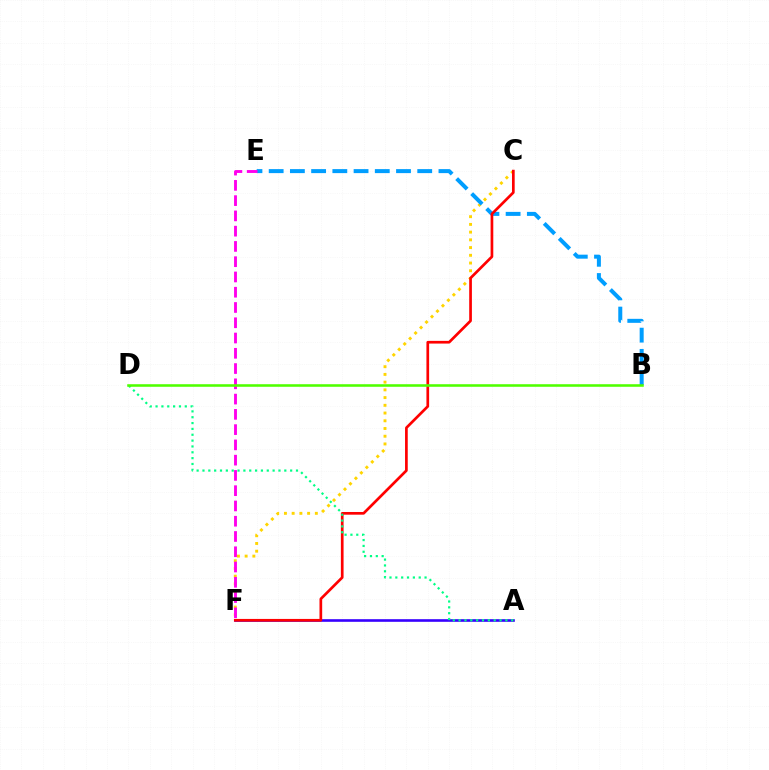{('C', 'F'): [{'color': '#ffd500', 'line_style': 'dotted', 'thickness': 2.1}, {'color': '#ff0000', 'line_style': 'solid', 'thickness': 1.94}], ('B', 'E'): [{'color': '#009eff', 'line_style': 'dashed', 'thickness': 2.88}], ('E', 'F'): [{'color': '#ff00ed', 'line_style': 'dashed', 'thickness': 2.07}], ('A', 'F'): [{'color': '#3700ff', 'line_style': 'solid', 'thickness': 1.89}], ('A', 'D'): [{'color': '#00ff86', 'line_style': 'dotted', 'thickness': 1.59}], ('B', 'D'): [{'color': '#4fff00', 'line_style': 'solid', 'thickness': 1.85}]}